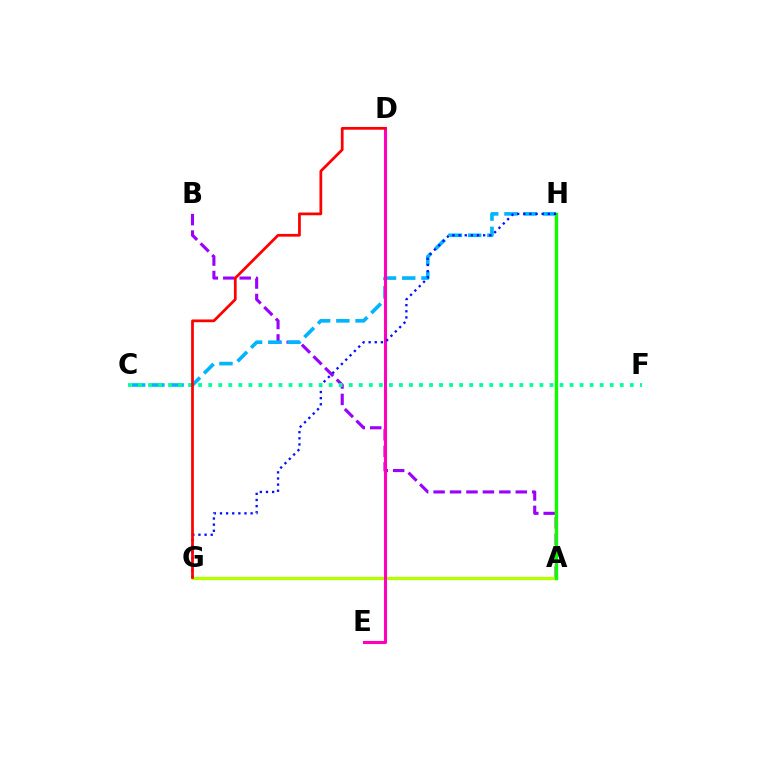{('A', 'B'): [{'color': '#9b00ff', 'line_style': 'dashed', 'thickness': 2.23}], ('A', 'H'): [{'color': '#ffa500', 'line_style': 'solid', 'thickness': 1.68}, {'color': '#08ff00', 'line_style': 'solid', 'thickness': 2.35}], ('A', 'G'): [{'color': '#b3ff00', 'line_style': 'solid', 'thickness': 2.35}], ('C', 'H'): [{'color': '#00b5ff', 'line_style': 'dashed', 'thickness': 2.61}], ('D', 'E'): [{'color': '#ff00bd', 'line_style': 'solid', 'thickness': 2.22}], ('G', 'H'): [{'color': '#0010ff', 'line_style': 'dotted', 'thickness': 1.67}], ('C', 'F'): [{'color': '#00ff9d', 'line_style': 'dotted', 'thickness': 2.73}], ('D', 'G'): [{'color': '#ff0000', 'line_style': 'solid', 'thickness': 1.97}]}